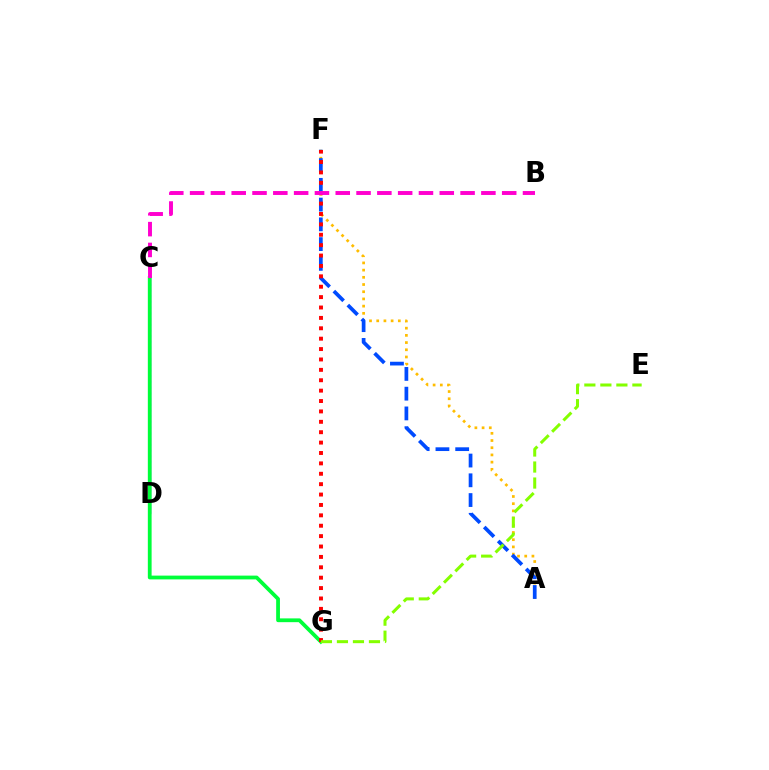{('C', 'D'): [{'color': '#7200ff', 'line_style': 'solid', 'thickness': 1.7}, {'color': '#00fff6', 'line_style': 'dotted', 'thickness': 1.55}], ('A', 'F'): [{'color': '#ffbd00', 'line_style': 'dotted', 'thickness': 1.96}, {'color': '#004bff', 'line_style': 'dashed', 'thickness': 2.68}], ('C', 'G'): [{'color': '#00ff39', 'line_style': 'solid', 'thickness': 2.72}], ('F', 'G'): [{'color': '#ff0000', 'line_style': 'dotted', 'thickness': 2.82}], ('B', 'C'): [{'color': '#ff00cf', 'line_style': 'dashed', 'thickness': 2.83}], ('E', 'G'): [{'color': '#84ff00', 'line_style': 'dashed', 'thickness': 2.18}]}